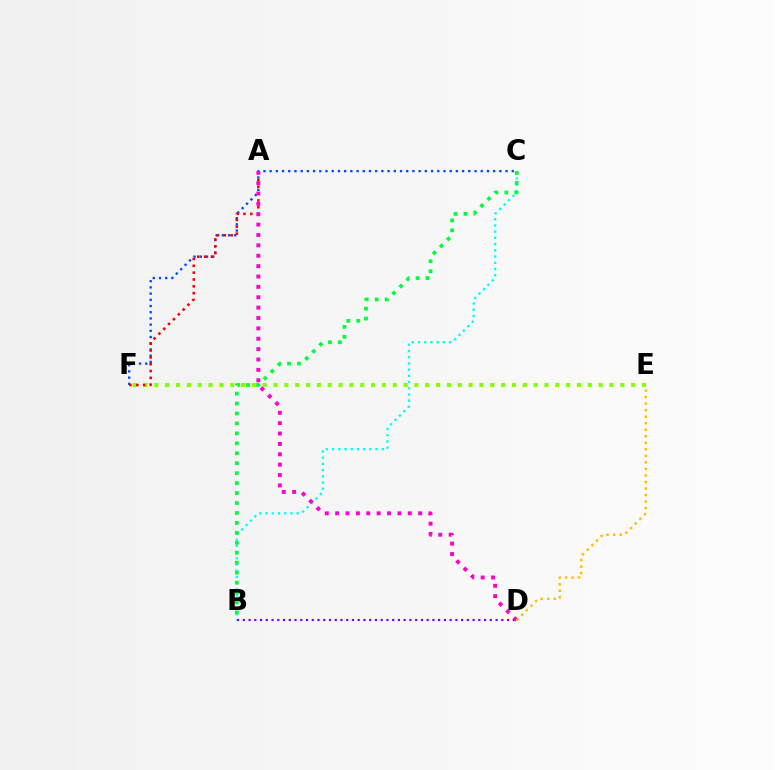{('E', 'F'): [{'color': '#84ff00', 'line_style': 'dotted', 'thickness': 2.94}], ('C', 'F'): [{'color': '#004bff', 'line_style': 'dotted', 'thickness': 1.69}], ('B', 'C'): [{'color': '#00fff6', 'line_style': 'dotted', 'thickness': 1.69}, {'color': '#00ff39', 'line_style': 'dotted', 'thickness': 2.7}], ('B', 'D'): [{'color': '#7200ff', 'line_style': 'dotted', 'thickness': 1.56}], ('A', 'F'): [{'color': '#ff0000', 'line_style': 'dotted', 'thickness': 1.86}], ('A', 'D'): [{'color': '#ff00cf', 'line_style': 'dotted', 'thickness': 2.82}], ('D', 'E'): [{'color': '#ffbd00', 'line_style': 'dotted', 'thickness': 1.77}]}